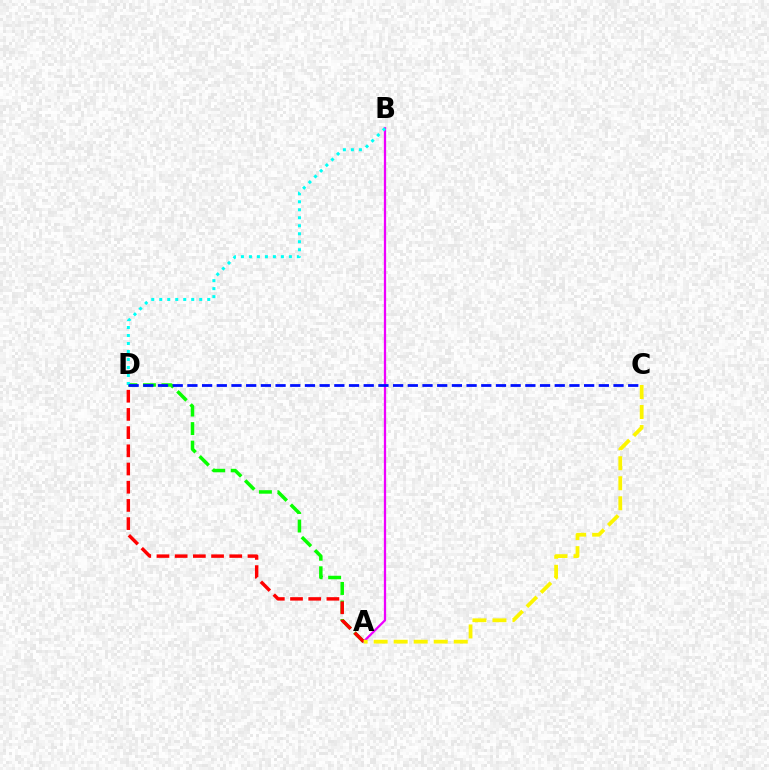{('A', 'D'): [{'color': '#08ff00', 'line_style': 'dashed', 'thickness': 2.52}, {'color': '#ff0000', 'line_style': 'dashed', 'thickness': 2.47}], ('A', 'B'): [{'color': '#ee00ff', 'line_style': 'solid', 'thickness': 1.63}], ('B', 'D'): [{'color': '#00fff6', 'line_style': 'dotted', 'thickness': 2.17}], ('A', 'C'): [{'color': '#fcf500', 'line_style': 'dashed', 'thickness': 2.72}], ('C', 'D'): [{'color': '#0010ff', 'line_style': 'dashed', 'thickness': 2.0}]}